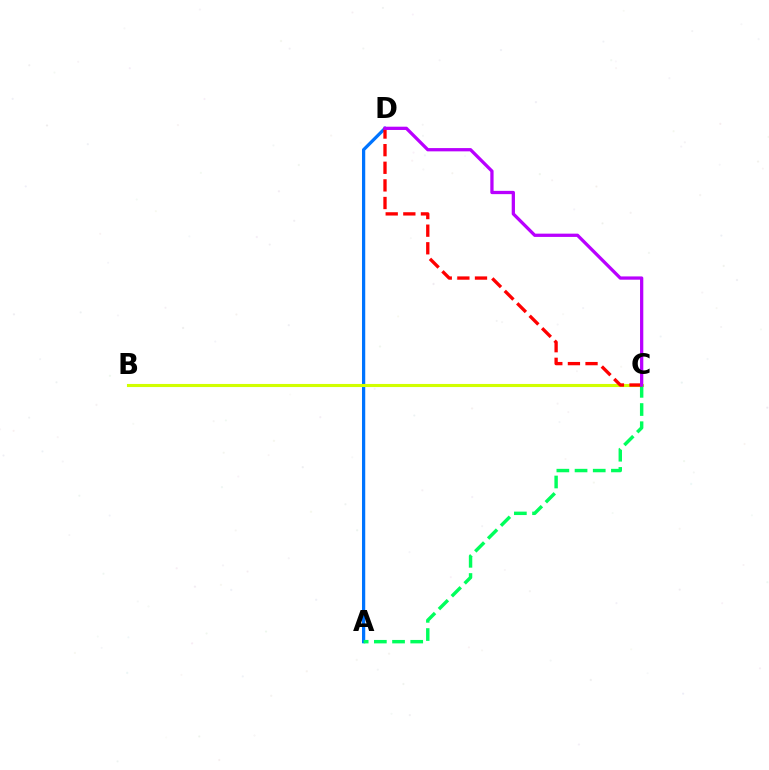{('A', 'D'): [{'color': '#0074ff', 'line_style': 'solid', 'thickness': 2.34}], ('B', 'C'): [{'color': '#d1ff00', 'line_style': 'solid', 'thickness': 2.23}], ('A', 'C'): [{'color': '#00ff5c', 'line_style': 'dashed', 'thickness': 2.47}], ('C', 'D'): [{'color': '#ff0000', 'line_style': 'dashed', 'thickness': 2.39}, {'color': '#b900ff', 'line_style': 'solid', 'thickness': 2.35}]}